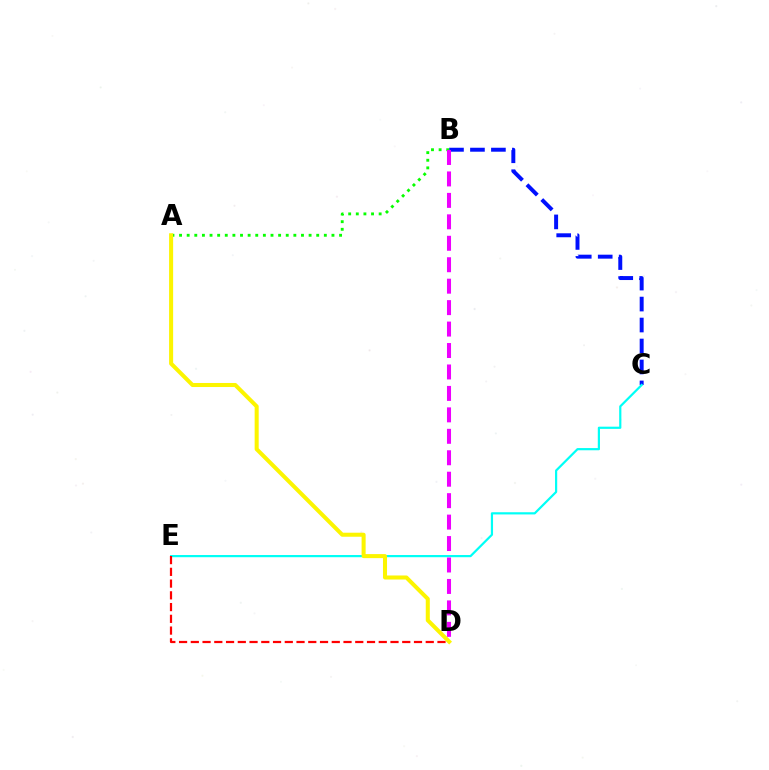{('B', 'C'): [{'color': '#0010ff', 'line_style': 'dashed', 'thickness': 2.85}], ('C', 'E'): [{'color': '#00fff6', 'line_style': 'solid', 'thickness': 1.58}], ('D', 'E'): [{'color': '#ff0000', 'line_style': 'dashed', 'thickness': 1.6}], ('A', 'B'): [{'color': '#08ff00', 'line_style': 'dotted', 'thickness': 2.07}], ('A', 'D'): [{'color': '#fcf500', 'line_style': 'solid', 'thickness': 2.91}], ('B', 'D'): [{'color': '#ee00ff', 'line_style': 'dashed', 'thickness': 2.91}]}